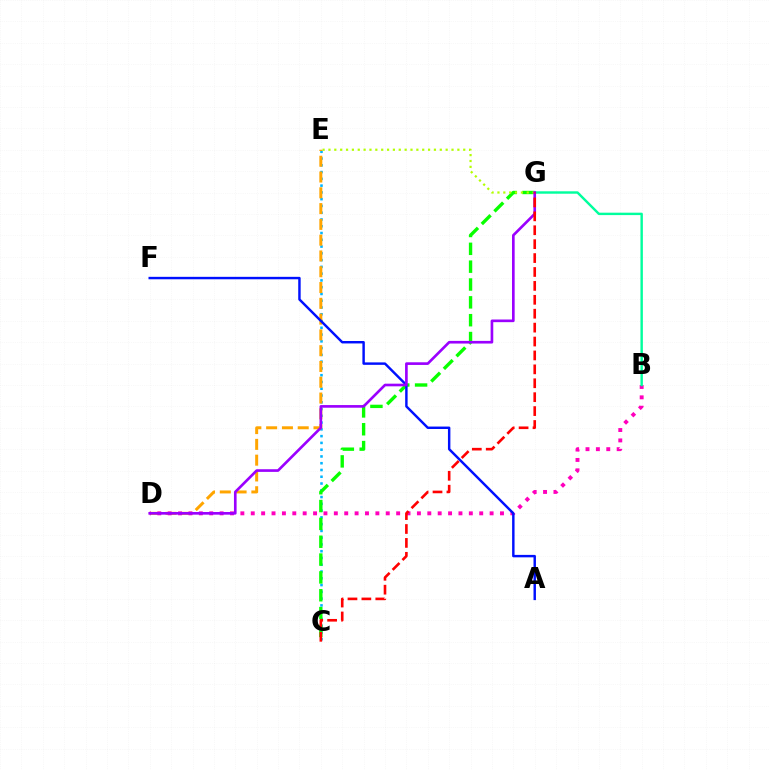{('C', 'E'): [{'color': '#00b5ff', 'line_style': 'dotted', 'thickness': 1.84}], ('D', 'E'): [{'color': '#ffa500', 'line_style': 'dashed', 'thickness': 2.14}], ('C', 'G'): [{'color': '#08ff00', 'line_style': 'dashed', 'thickness': 2.42}, {'color': '#ff0000', 'line_style': 'dashed', 'thickness': 1.89}], ('B', 'D'): [{'color': '#ff00bd', 'line_style': 'dotted', 'thickness': 2.82}], ('A', 'F'): [{'color': '#0010ff', 'line_style': 'solid', 'thickness': 1.76}], ('B', 'G'): [{'color': '#00ff9d', 'line_style': 'solid', 'thickness': 1.74}], ('E', 'G'): [{'color': '#b3ff00', 'line_style': 'dotted', 'thickness': 1.59}], ('D', 'G'): [{'color': '#9b00ff', 'line_style': 'solid', 'thickness': 1.91}]}